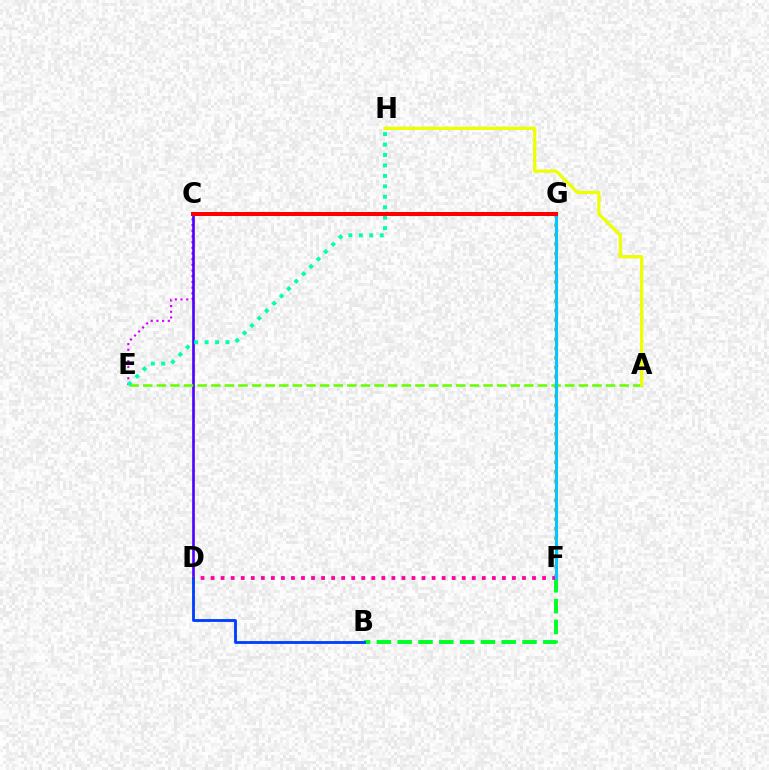{('B', 'F'): [{'color': '#00ff27', 'line_style': 'dashed', 'thickness': 2.83}], ('C', 'E'): [{'color': '#d600ff', 'line_style': 'dotted', 'thickness': 1.55}], ('C', 'D'): [{'color': '#4f00ff', 'line_style': 'solid', 'thickness': 1.9}], ('F', 'G'): [{'color': '#ff8800', 'line_style': 'dotted', 'thickness': 2.58}, {'color': '#00c7ff', 'line_style': 'solid', 'thickness': 2.26}], ('A', 'E'): [{'color': '#66ff00', 'line_style': 'dashed', 'thickness': 1.85}], ('D', 'F'): [{'color': '#ff00a0', 'line_style': 'dotted', 'thickness': 2.73}], ('A', 'H'): [{'color': '#eeff00', 'line_style': 'solid', 'thickness': 2.34}], ('E', 'H'): [{'color': '#00ffaf', 'line_style': 'dotted', 'thickness': 2.84}], ('C', 'G'): [{'color': '#ff0000', 'line_style': 'solid', 'thickness': 2.89}], ('B', 'D'): [{'color': '#003fff', 'line_style': 'solid', 'thickness': 2.05}]}